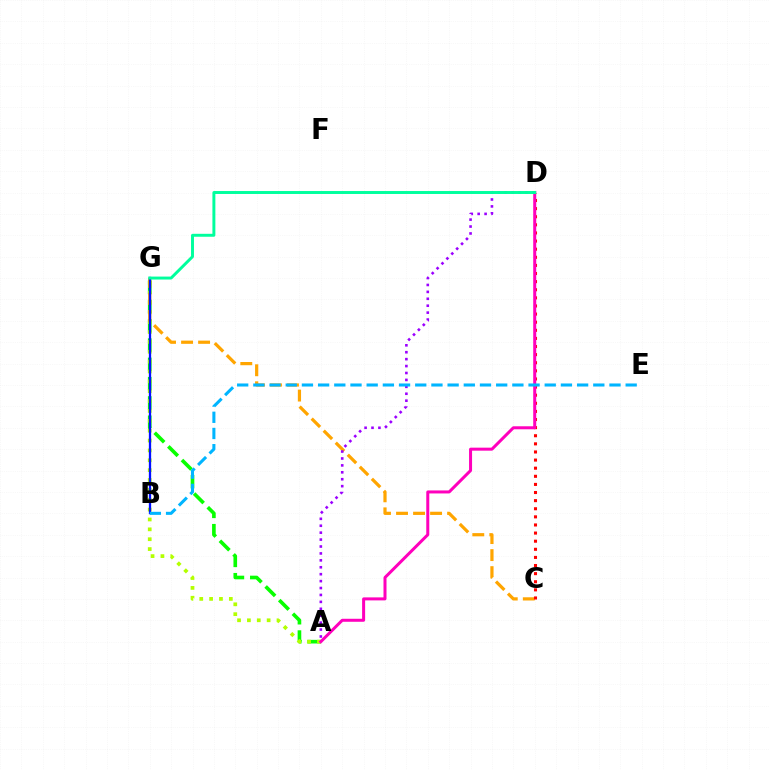{('A', 'G'): [{'color': '#08ff00', 'line_style': 'dashed', 'thickness': 2.62}, {'color': '#b3ff00', 'line_style': 'dotted', 'thickness': 2.68}], ('C', 'G'): [{'color': '#ffa500', 'line_style': 'dashed', 'thickness': 2.31}], ('A', 'D'): [{'color': '#9b00ff', 'line_style': 'dotted', 'thickness': 1.88}, {'color': '#ff00bd', 'line_style': 'solid', 'thickness': 2.17}], ('C', 'D'): [{'color': '#ff0000', 'line_style': 'dotted', 'thickness': 2.2}], ('B', 'G'): [{'color': '#0010ff', 'line_style': 'solid', 'thickness': 1.66}], ('B', 'E'): [{'color': '#00b5ff', 'line_style': 'dashed', 'thickness': 2.2}], ('D', 'G'): [{'color': '#00ff9d', 'line_style': 'solid', 'thickness': 2.12}]}